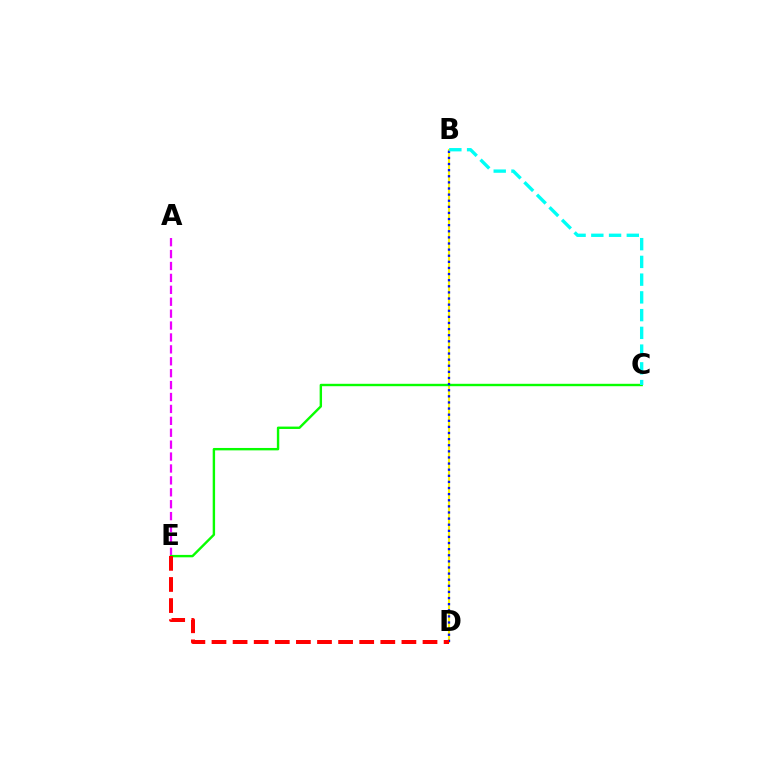{('A', 'E'): [{'color': '#ee00ff', 'line_style': 'dashed', 'thickness': 1.62}], ('B', 'D'): [{'color': '#fcf500', 'line_style': 'solid', 'thickness': 1.51}, {'color': '#0010ff', 'line_style': 'dotted', 'thickness': 1.66}], ('C', 'E'): [{'color': '#08ff00', 'line_style': 'solid', 'thickness': 1.73}], ('D', 'E'): [{'color': '#ff0000', 'line_style': 'dashed', 'thickness': 2.87}], ('B', 'C'): [{'color': '#00fff6', 'line_style': 'dashed', 'thickness': 2.41}]}